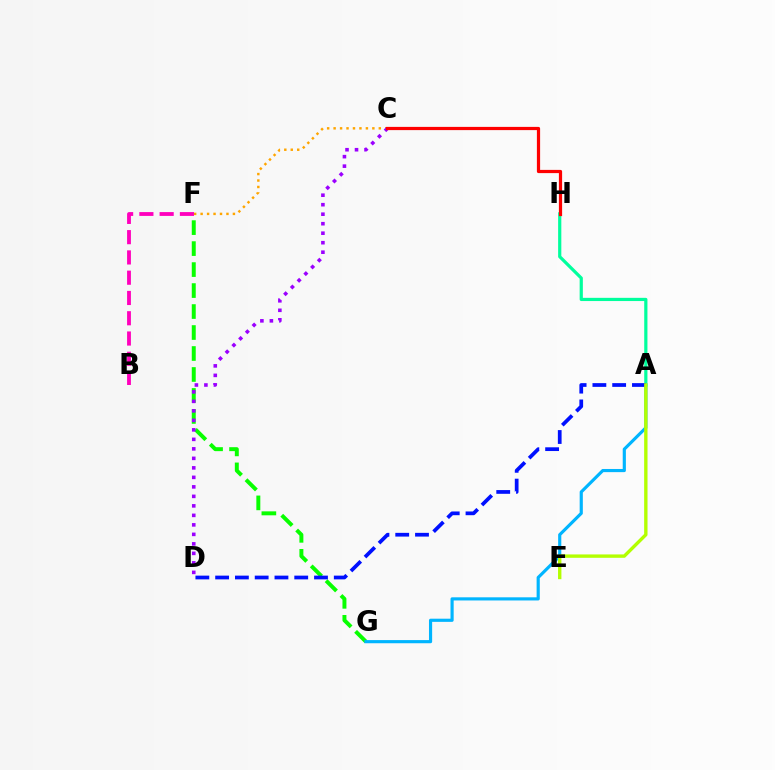{('C', 'F'): [{'color': '#ffa500', 'line_style': 'dotted', 'thickness': 1.75}], ('B', 'F'): [{'color': '#ff00bd', 'line_style': 'dashed', 'thickness': 2.75}], ('F', 'G'): [{'color': '#08ff00', 'line_style': 'dashed', 'thickness': 2.85}], ('A', 'G'): [{'color': '#00b5ff', 'line_style': 'solid', 'thickness': 2.27}], ('A', 'H'): [{'color': '#00ff9d', 'line_style': 'solid', 'thickness': 2.31}], ('C', 'D'): [{'color': '#9b00ff', 'line_style': 'dotted', 'thickness': 2.58}], ('A', 'D'): [{'color': '#0010ff', 'line_style': 'dashed', 'thickness': 2.69}], ('C', 'H'): [{'color': '#ff0000', 'line_style': 'solid', 'thickness': 2.32}], ('A', 'E'): [{'color': '#b3ff00', 'line_style': 'solid', 'thickness': 2.43}]}